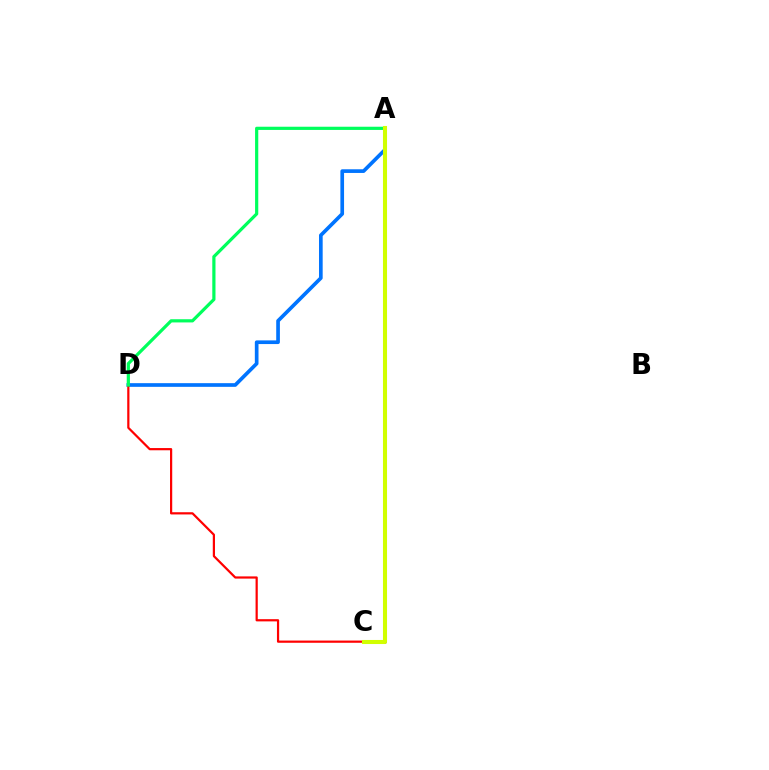{('A', 'D'): [{'color': '#0074ff', 'line_style': 'solid', 'thickness': 2.65}, {'color': '#00ff5c', 'line_style': 'solid', 'thickness': 2.3}], ('C', 'D'): [{'color': '#ff0000', 'line_style': 'solid', 'thickness': 1.59}], ('A', 'C'): [{'color': '#b900ff', 'line_style': 'dotted', 'thickness': 2.61}, {'color': '#d1ff00', 'line_style': 'solid', 'thickness': 2.93}]}